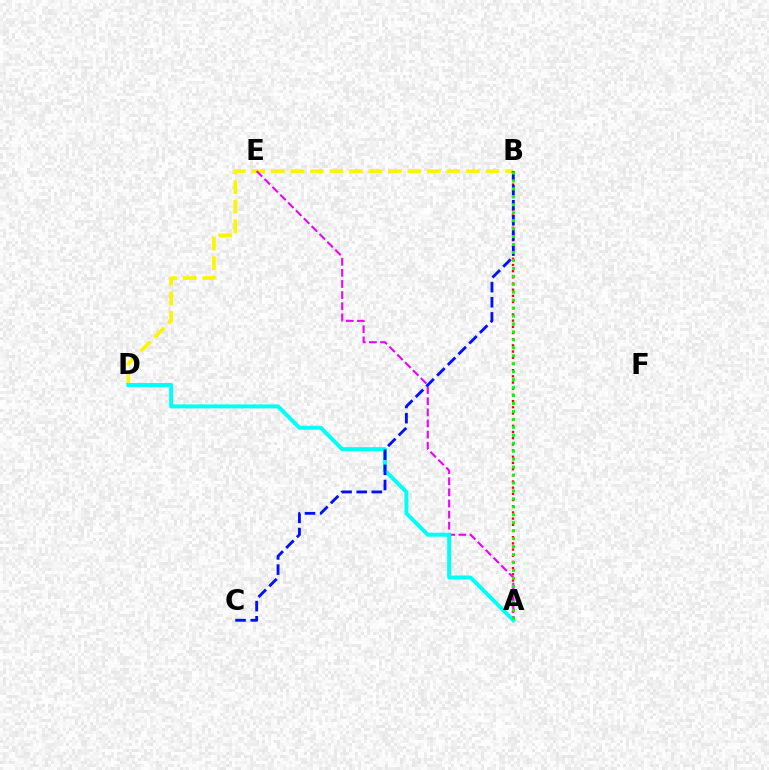{('B', 'D'): [{'color': '#fcf500', 'line_style': 'dashed', 'thickness': 2.65}], ('A', 'B'): [{'color': '#ff0000', 'line_style': 'dotted', 'thickness': 1.68}, {'color': '#08ff00', 'line_style': 'dotted', 'thickness': 2.16}], ('A', 'E'): [{'color': '#ee00ff', 'line_style': 'dashed', 'thickness': 1.51}], ('A', 'D'): [{'color': '#00fff6', 'line_style': 'solid', 'thickness': 2.85}], ('B', 'C'): [{'color': '#0010ff', 'line_style': 'dashed', 'thickness': 2.06}]}